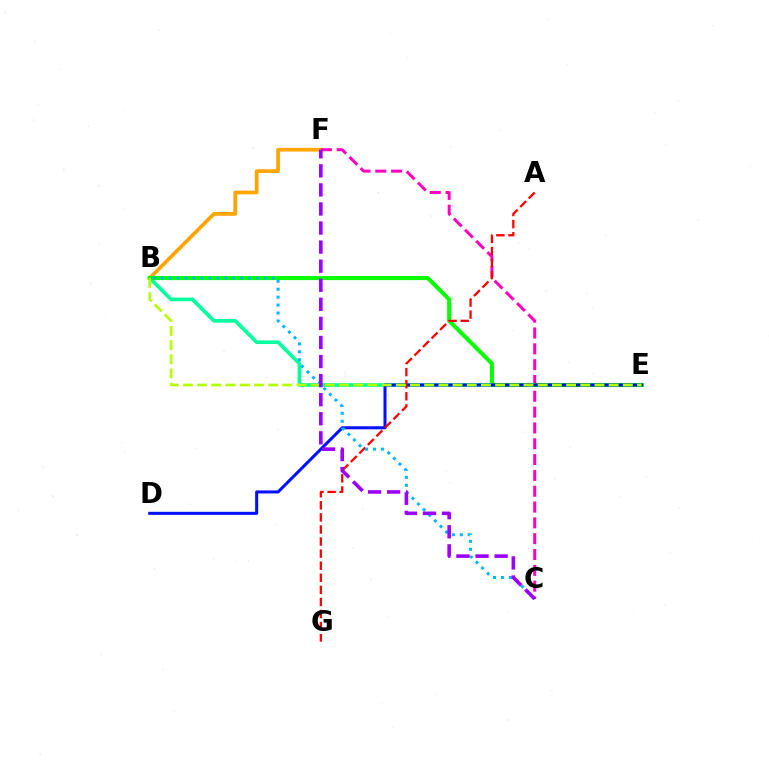{('B', 'F'): [{'color': '#ffa500', 'line_style': 'solid', 'thickness': 2.69}], ('B', 'E'): [{'color': '#00ff9d', 'line_style': 'solid', 'thickness': 2.63}, {'color': '#08ff00', 'line_style': 'solid', 'thickness': 2.93}, {'color': '#b3ff00', 'line_style': 'dashed', 'thickness': 1.93}], ('C', 'F'): [{'color': '#ff00bd', 'line_style': 'dashed', 'thickness': 2.15}, {'color': '#9b00ff', 'line_style': 'dashed', 'thickness': 2.59}], ('D', 'E'): [{'color': '#0010ff', 'line_style': 'solid', 'thickness': 2.19}], ('A', 'G'): [{'color': '#ff0000', 'line_style': 'dashed', 'thickness': 1.64}], ('B', 'C'): [{'color': '#00b5ff', 'line_style': 'dotted', 'thickness': 2.15}]}